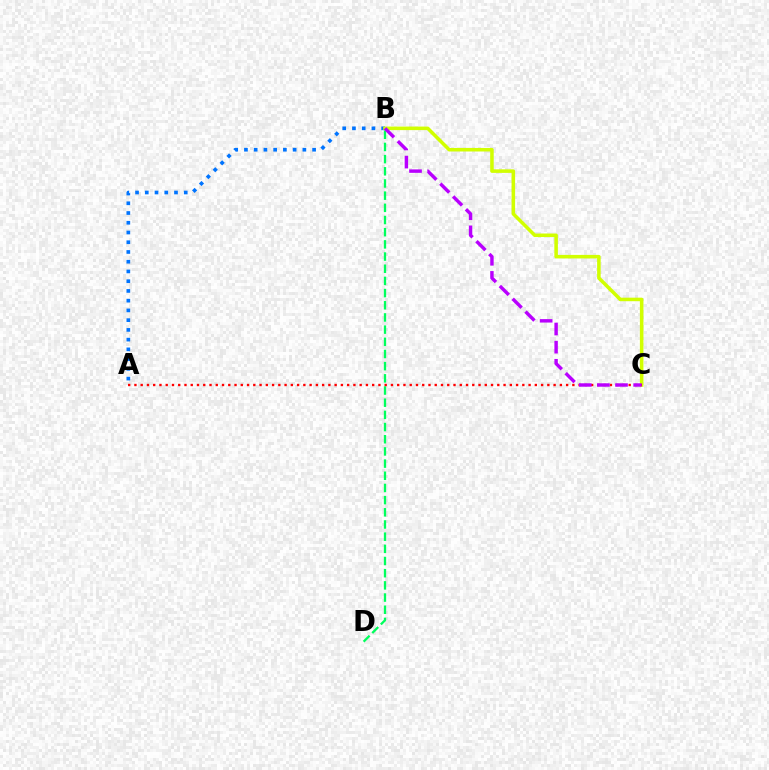{('A', 'B'): [{'color': '#0074ff', 'line_style': 'dotted', 'thickness': 2.65}], ('B', 'C'): [{'color': '#d1ff00', 'line_style': 'solid', 'thickness': 2.55}, {'color': '#b900ff', 'line_style': 'dashed', 'thickness': 2.46}], ('B', 'D'): [{'color': '#00ff5c', 'line_style': 'dashed', 'thickness': 1.65}], ('A', 'C'): [{'color': '#ff0000', 'line_style': 'dotted', 'thickness': 1.7}]}